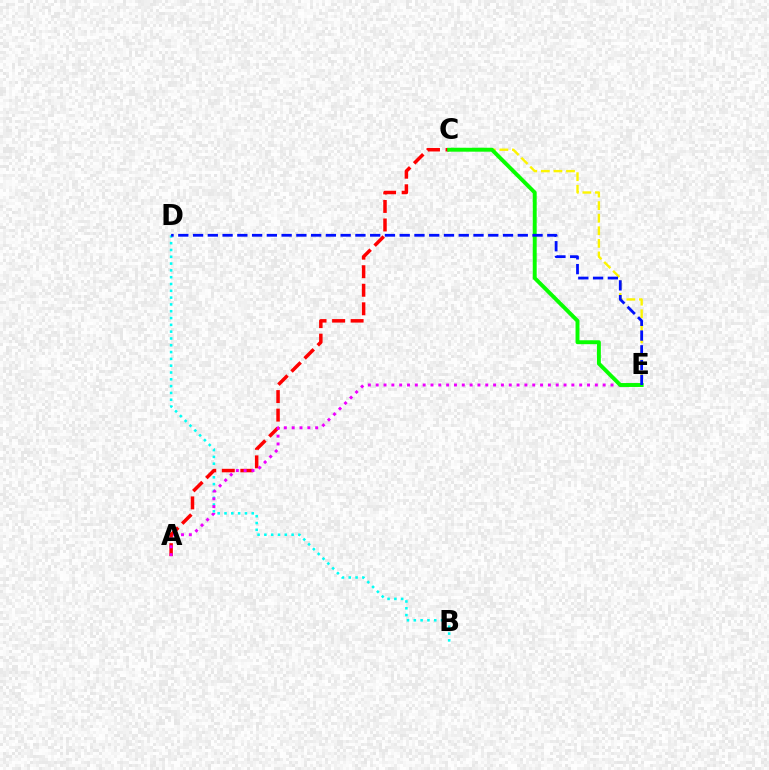{('B', 'D'): [{'color': '#00fff6', 'line_style': 'dotted', 'thickness': 1.85}], ('A', 'C'): [{'color': '#ff0000', 'line_style': 'dashed', 'thickness': 2.52}], ('C', 'E'): [{'color': '#fcf500', 'line_style': 'dashed', 'thickness': 1.71}, {'color': '#08ff00', 'line_style': 'solid', 'thickness': 2.82}], ('A', 'E'): [{'color': '#ee00ff', 'line_style': 'dotted', 'thickness': 2.13}], ('D', 'E'): [{'color': '#0010ff', 'line_style': 'dashed', 'thickness': 2.01}]}